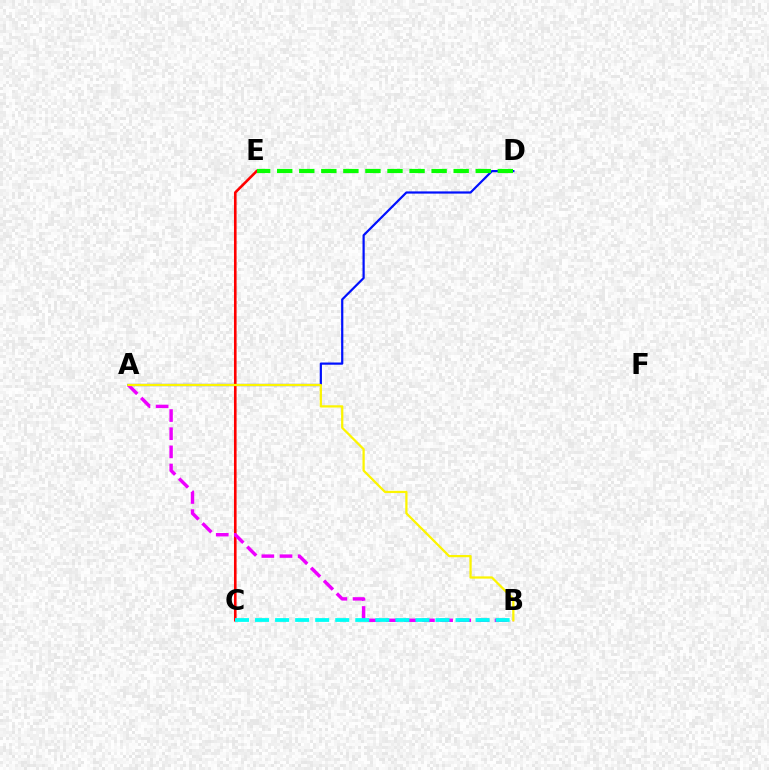{('A', 'D'): [{'color': '#0010ff', 'line_style': 'solid', 'thickness': 1.59}], ('C', 'E'): [{'color': '#ff0000', 'line_style': 'solid', 'thickness': 1.88}], ('A', 'B'): [{'color': '#ee00ff', 'line_style': 'dashed', 'thickness': 2.47}, {'color': '#fcf500', 'line_style': 'solid', 'thickness': 1.62}], ('B', 'C'): [{'color': '#00fff6', 'line_style': 'dashed', 'thickness': 2.72}], ('D', 'E'): [{'color': '#08ff00', 'line_style': 'dashed', 'thickness': 3.0}]}